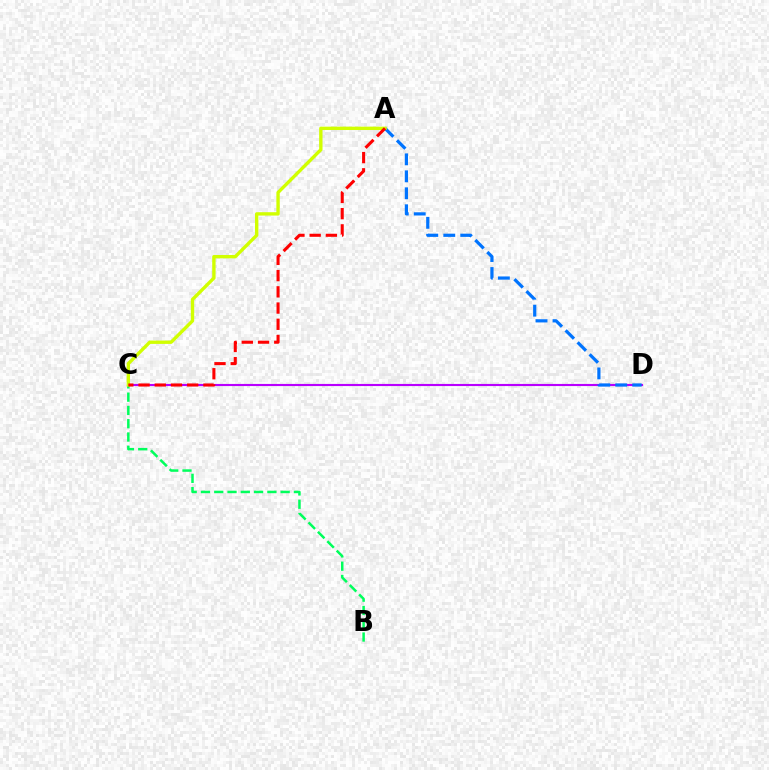{('C', 'D'): [{'color': '#b900ff', 'line_style': 'solid', 'thickness': 1.53}], ('A', 'D'): [{'color': '#0074ff', 'line_style': 'dashed', 'thickness': 2.31}], ('B', 'C'): [{'color': '#00ff5c', 'line_style': 'dashed', 'thickness': 1.8}], ('A', 'C'): [{'color': '#d1ff00', 'line_style': 'solid', 'thickness': 2.42}, {'color': '#ff0000', 'line_style': 'dashed', 'thickness': 2.2}]}